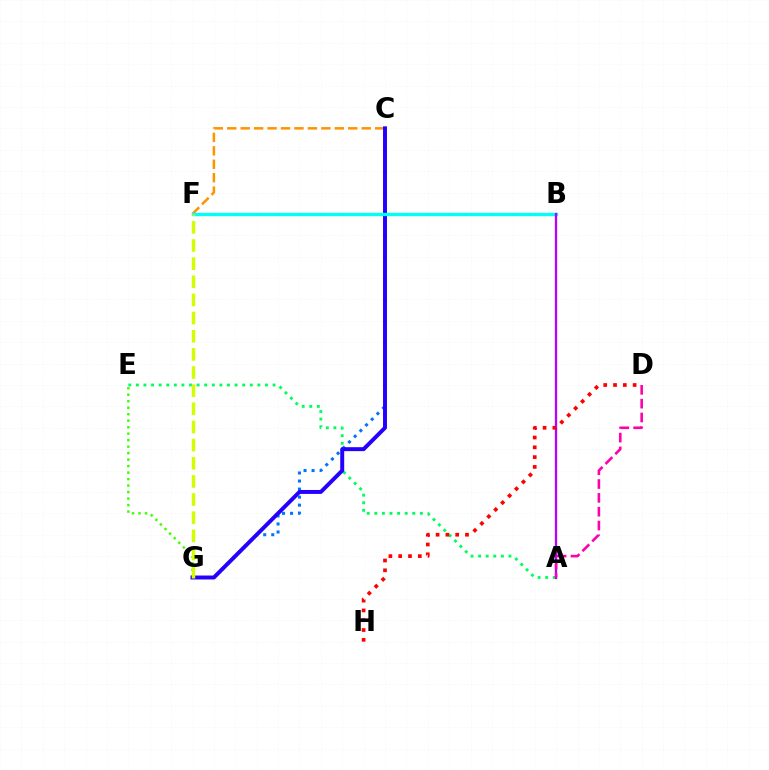{('E', 'G'): [{'color': '#3dff00', 'line_style': 'dotted', 'thickness': 1.76}], ('A', 'E'): [{'color': '#00ff5c', 'line_style': 'dotted', 'thickness': 2.06}], ('C', 'G'): [{'color': '#0074ff', 'line_style': 'dotted', 'thickness': 2.18}, {'color': '#2500ff', 'line_style': 'solid', 'thickness': 2.85}], ('C', 'F'): [{'color': '#ff9400', 'line_style': 'dashed', 'thickness': 1.83}], ('B', 'F'): [{'color': '#00fff6', 'line_style': 'solid', 'thickness': 2.41}], ('A', 'B'): [{'color': '#b900ff', 'line_style': 'solid', 'thickness': 1.65}], ('A', 'D'): [{'color': '#ff00ac', 'line_style': 'dashed', 'thickness': 1.88}], ('F', 'G'): [{'color': '#d1ff00', 'line_style': 'dashed', 'thickness': 2.47}], ('D', 'H'): [{'color': '#ff0000', 'line_style': 'dotted', 'thickness': 2.66}]}